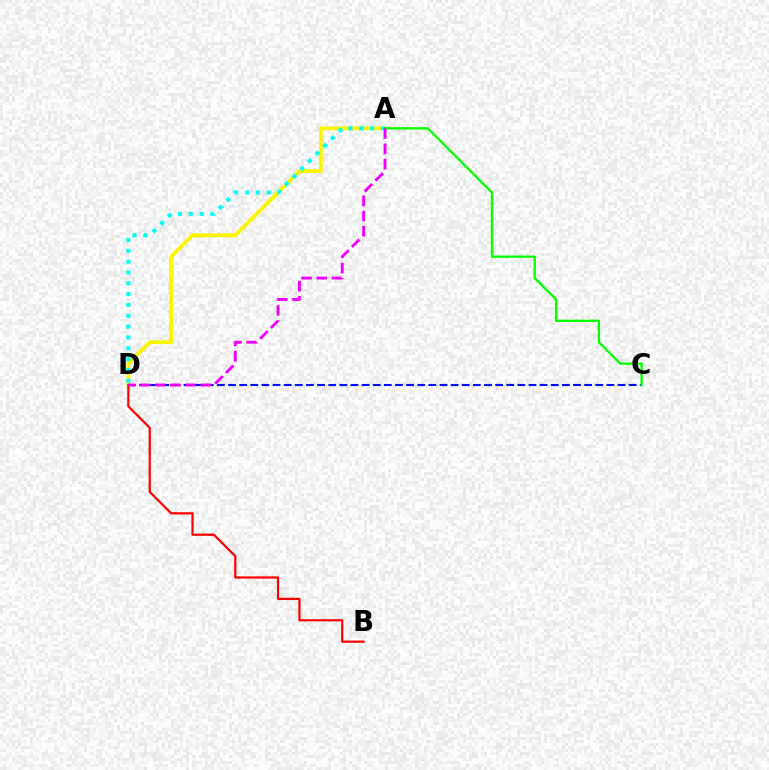{('C', 'D'): [{'color': '#0010ff', 'line_style': 'dashed', 'thickness': 1.51}], ('A', 'D'): [{'color': '#fcf500', 'line_style': 'solid', 'thickness': 2.7}, {'color': '#00fff6', 'line_style': 'dotted', 'thickness': 2.95}, {'color': '#ee00ff', 'line_style': 'dashed', 'thickness': 2.07}], ('A', 'C'): [{'color': '#08ff00', 'line_style': 'solid', 'thickness': 1.68}], ('B', 'D'): [{'color': '#ff0000', 'line_style': 'solid', 'thickness': 1.59}]}